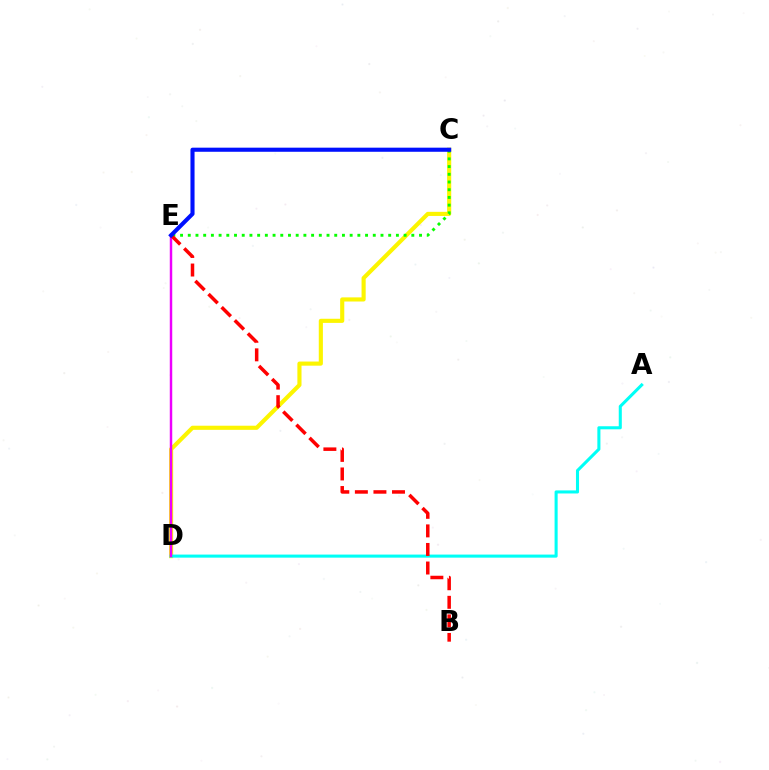{('C', 'D'): [{'color': '#fcf500', 'line_style': 'solid', 'thickness': 2.97}], ('C', 'E'): [{'color': '#08ff00', 'line_style': 'dotted', 'thickness': 2.09}, {'color': '#0010ff', 'line_style': 'solid', 'thickness': 2.95}], ('A', 'D'): [{'color': '#00fff6', 'line_style': 'solid', 'thickness': 2.21}], ('D', 'E'): [{'color': '#ee00ff', 'line_style': 'solid', 'thickness': 1.77}], ('B', 'E'): [{'color': '#ff0000', 'line_style': 'dashed', 'thickness': 2.52}]}